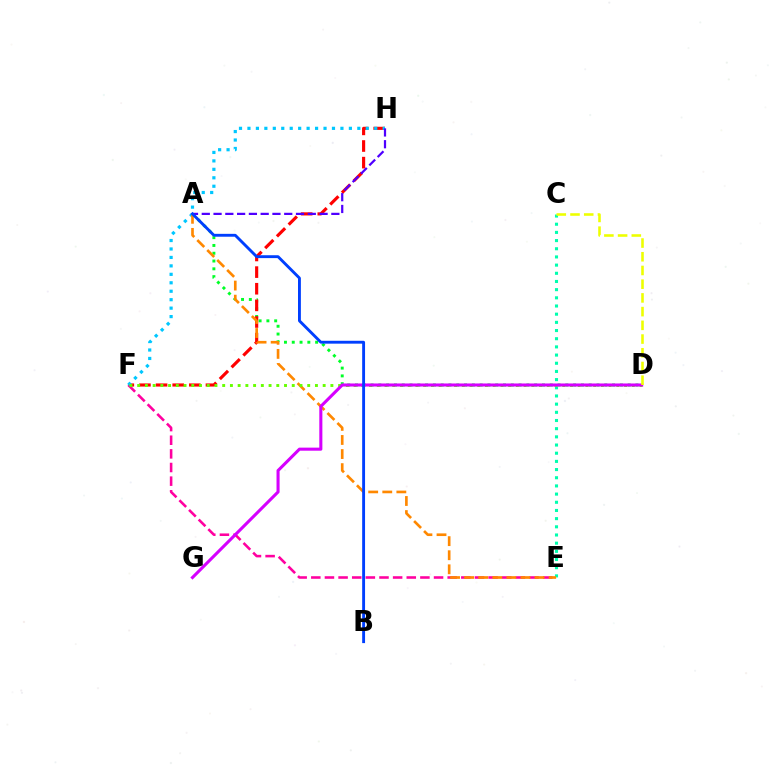{('A', 'D'): [{'color': '#00ff27', 'line_style': 'dotted', 'thickness': 2.12}], ('F', 'H'): [{'color': '#ff0000', 'line_style': 'dashed', 'thickness': 2.26}, {'color': '#00c7ff', 'line_style': 'dotted', 'thickness': 2.3}], ('E', 'F'): [{'color': '#ff00a0', 'line_style': 'dashed', 'thickness': 1.85}], ('C', 'E'): [{'color': '#00ffaf', 'line_style': 'dotted', 'thickness': 2.22}], ('A', 'H'): [{'color': '#4f00ff', 'line_style': 'dashed', 'thickness': 1.6}], ('A', 'E'): [{'color': '#ff8800', 'line_style': 'dashed', 'thickness': 1.91}], ('D', 'F'): [{'color': '#66ff00', 'line_style': 'dotted', 'thickness': 2.1}], ('D', 'G'): [{'color': '#d600ff', 'line_style': 'solid', 'thickness': 2.21}], ('A', 'B'): [{'color': '#003fff', 'line_style': 'solid', 'thickness': 2.07}], ('C', 'D'): [{'color': '#eeff00', 'line_style': 'dashed', 'thickness': 1.86}]}